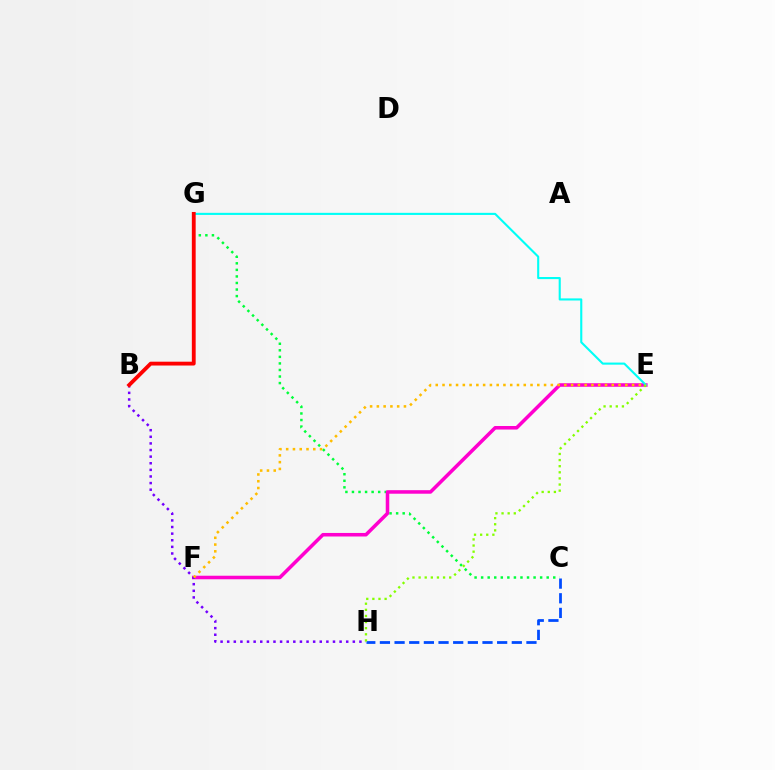{('C', 'H'): [{'color': '#004bff', 'line_style': 'dashed', 'thickness': 1.99}], ('C', 'G'): [{'color': '#00ff39', 'line_style': 'dotted', 'thickness': 1.78}], ('E', 'F'): [{'color': '#ff00cf', 'line_style': 'solid', 'thickness': 2.55}, {'color': '#ffbd00', 'line_style': 'dotted', 'thickness': 1.84}], ('E', 'G'): [{'color': '#00fff6', 'line_style': 'solid', 'thickness': 1.52}], ('B', 'H'): [{'color': '#7200ff', 'line_style': 'dotted', 'thickness': 1.8}], ('B', 'G'): [{'color': '#ff0000', 'line_style': 'solid', 'thickness': 2.76}], ('E', 'H'): [{'color': '#84ff00', 'line_style': 'dotted', 'thickness': 1.66}]}